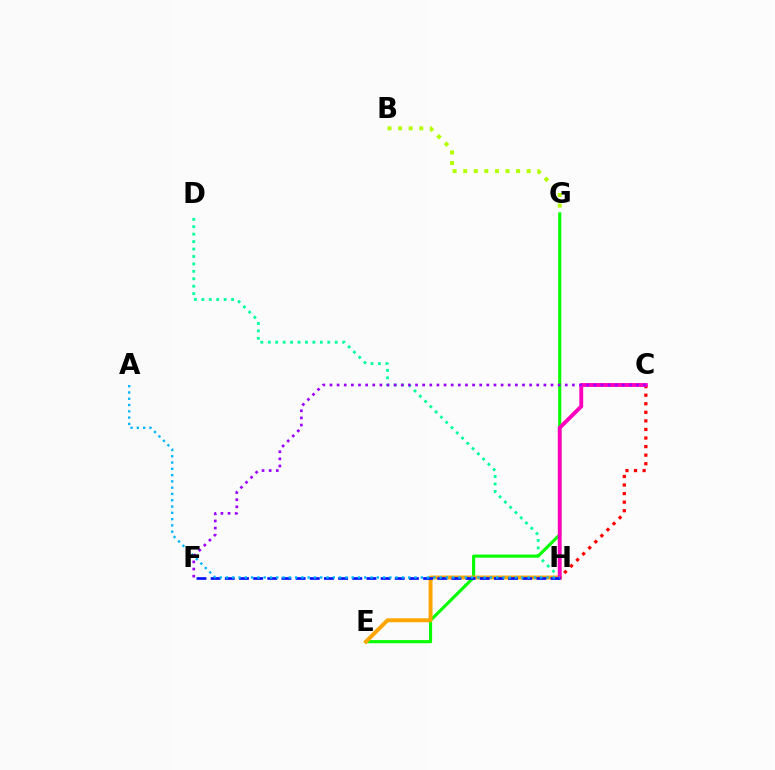{('D', 'H'): [{'color': '#00ff9d', 'line_style': 'dotted', 'thickness': 2.02}], ('C', 'H'): [{'color': '#ff0000', 'line_style': 'dotted', 'thickness': 2.33}, {'color': '#ff00bd', 'line_style': 'solid', 'thickness': 2.79}], ('E', 'G'): [{'color': '#08ff00', 'line_style': 'solid', 'thickness': 2.24}], ('B', 'G'): [{'color': '#b3ff00', 'line_style': 'dotted', 'thickness': 2.88}], ('E', 'H'): [{'color': '#ffa500', 'line_style': 'solid', 'thickness': 2.83}], ('F', 'H'): [{'color': '#0010ff', 'line_style': 'dashed', 'thickness': 1.92}], ('A', 'H'): [{'color': '#00b5ff', 'line_style': 'dotted', 'thickness': 1.71}], ('C', 'F'): [{'color': '#9b00ff', 'line_style': 'dotted', 'thickness': 1.94}]}